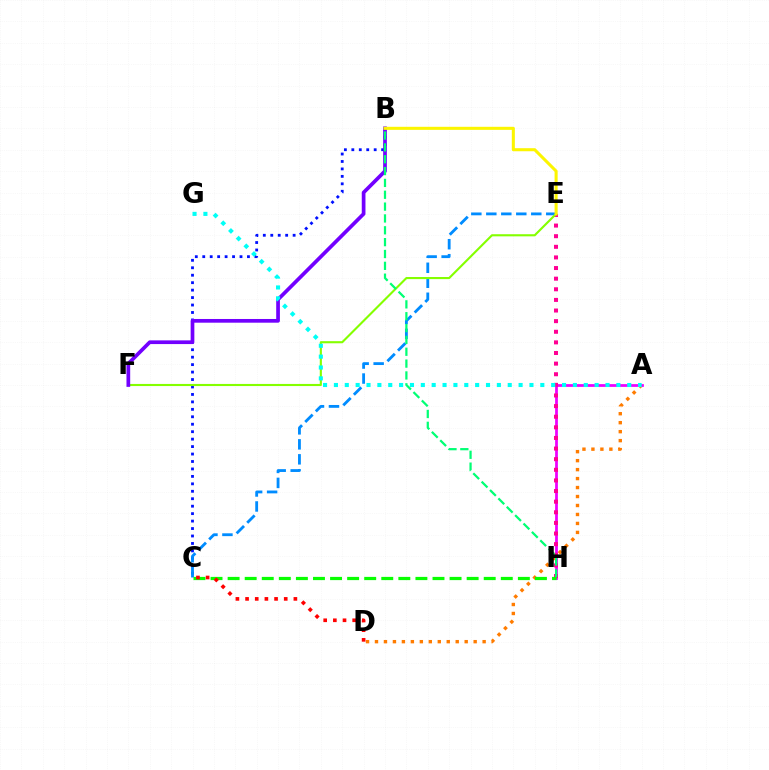{('B', 'C'): [{'color': '#0010ff', 'line_style': 'dotted', 'thickness': 2.02}], ('A', 'D'): [{'color': '#ff7c00', 'line_style': 'dotted', 'thickness': 2.44}], ('A', 'H'): [{'color': '#ee00ff', 'line_style': 'solid', 'thickness': 1.99}], ('E', 'H'): [{'color': '#ff0094', 'line_style': 'dotted', 'thickness': 2.89}], ('C', 'E'): [{'color': '#008cff', 'line_style': 'dashed', 'thickness': 2.04}], ('E', 'F'): [{'color': '#84ff00', 'line_style': 'solid', 'thickness': 1.52}], ('B', 'F'): [{'color': '#7200ff', 'line_style': 'solid', 'thickness': 2.67}], ('B', 'E'): [{'color': '#fcf500', 'line_style': 'solid', 'thickness': 2.2}], ('A', 'G'): [{'color': '#00fff6', 'line_style': 'dotted', 'thickness': 2.95}], ('B', 'H'): [{'color': '#00ff74', 'line_style': 'dashed', 'thickness': 1.61}], ('C', 'H'): [{'color': '#08ff00', 'line_style': 'dashed', 'thickness': 2.32}], ('C', 'D'): [{'color': '#ff0000', 'line_style': 'dotted', 'thickness': 2.63}]}